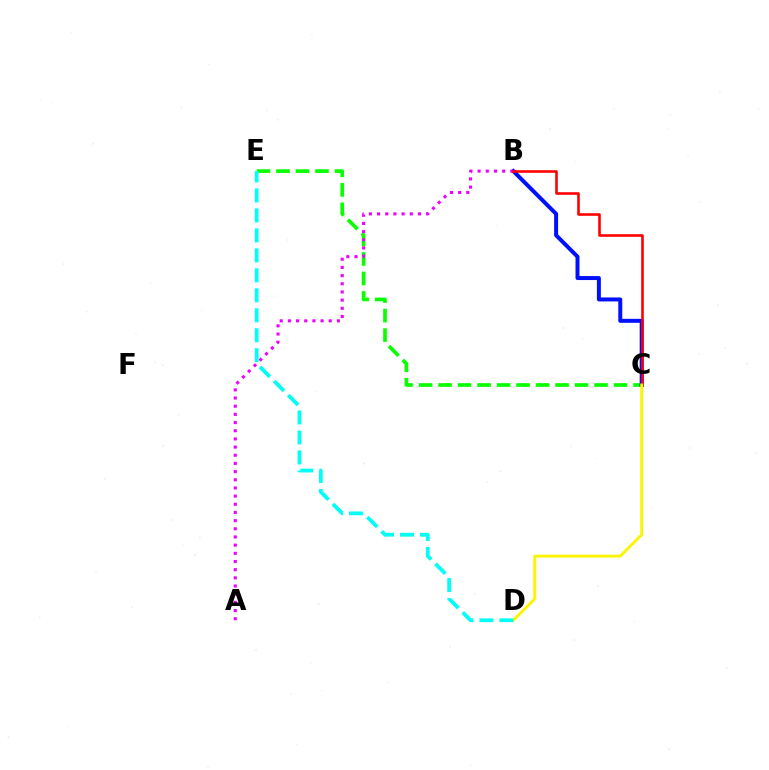{('C', 'E'): [{'color': '#08ff00', 'line_style': 'dashed', 'thickness': 2.65}], ('B', 'C'): [{'color': '#0010ff', 'line_style': 'solid', 'thickness': 2.86}, {'color': '#ff0000', 'line_style': 'solid', 'thickness': 1.86}], ('A', 'B'): [{'color': '#ee00ff', 'line_style': 'dotted', 'thickness': 2.22}], ('C', 'D'): [{'color': '#fcf500', 'line_style': 'solid', 'thickness': 2.08}], ('D', 'E'): [{'color': '#00fff6', 'line_style': 'dashed', 'thickness': 2.71}]}